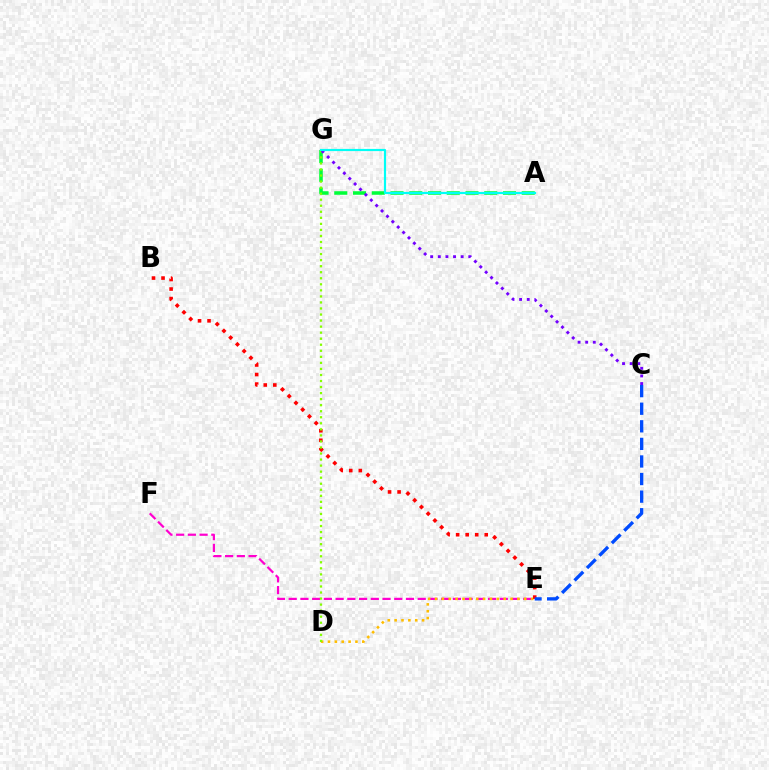{('E', 'F'): [{'color': '#ff00cf', 'line_style': 'dashed', 'thickness': 1.59}], ('D', 'E'): [{'color': '#ffbd00', 'line_style': 'dotted', 'thickness': 1.86}], ('B', 'E'): [{'color': '#ff0000', 'line_style': 'dotted', 'thickness': 2.59}], ('A', 'G'): [{'color': '#00ff39', 'line_style': 'dashed', 'thickness': 2.55}, {'color': '#00fff6', 'line_style': 'solid', 'thickness': 1.57}], ('C', 'E'): [{'color': '#004bff', 'line_style': 'dashed', 'thickness': 2.39}], ('D', 'G'): [{'color': '#84ff00', 'line_style': 'dotted', 'thickness': 1.64}], ('C', 'G'): [{'color': '#7200ff', 'line_style': 'dotted', 'thickness': 2.07}]}